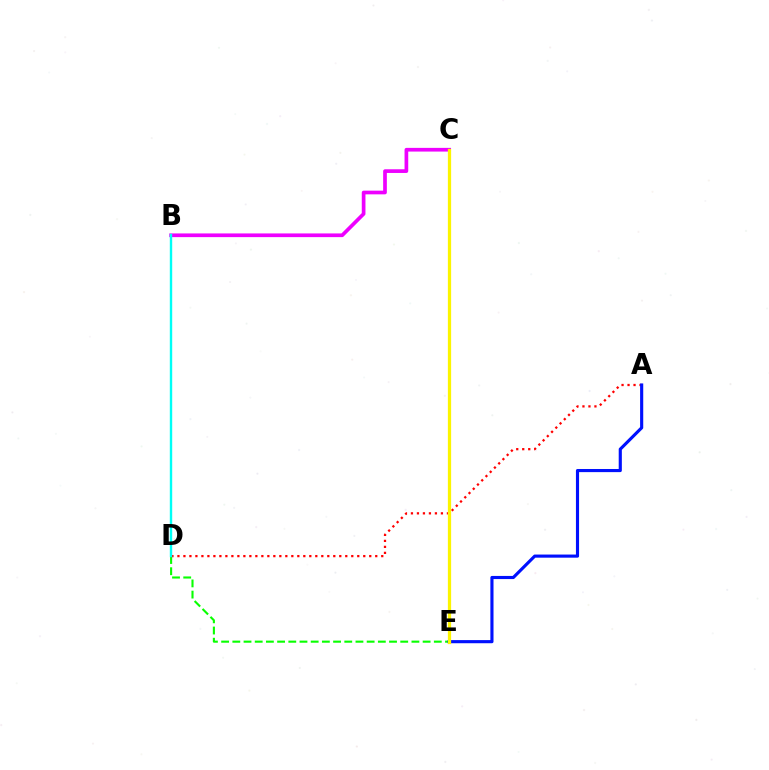{('D', 'E'): [{'color': '#08ff00', 'line_style': 'dashed', 'thickness': 1.52}], ('A', 'D'): [{'color': '#ff0000', 'line_style': 'dotted', 'thickness': 1.63}], ('B', 'C'): [{'color': '#ee00ff', 'line_style': 'solid', 'thickness': 2.66}], ('A', 'E'): [{'color': '#0010ff', 'line_style': 'solid', 'thickness': 2.25}], ('C', 'E'): [{'color': '#fcf500', 'line_style': 'solid', 'thickness': 2.34}], ('B', 'D'): [{'color': '#00fff6', 'line_style': 'solid', 'thickness': 1.73}]}